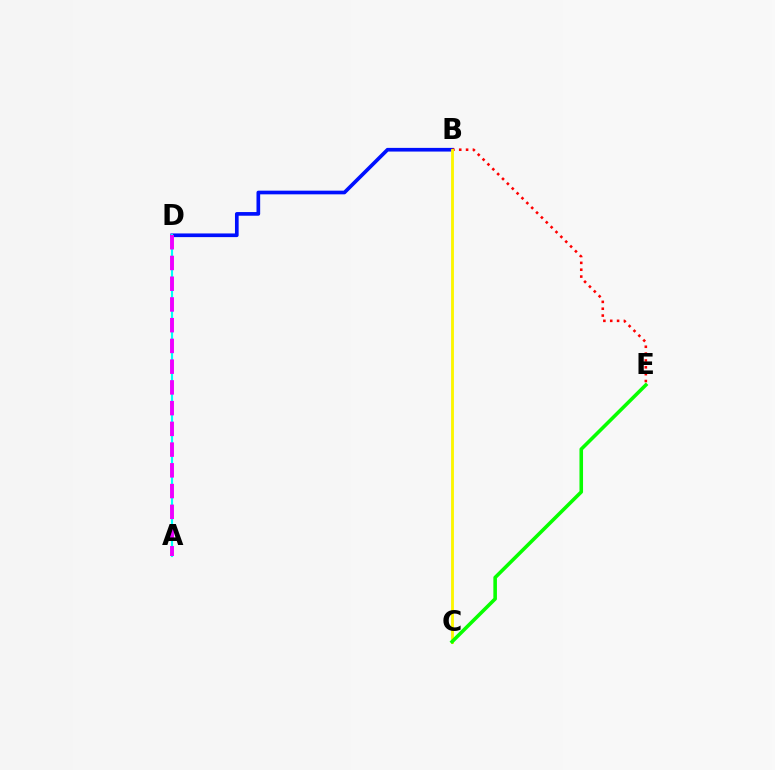{('B', 'D'): [{'color': '#0010ff', 'line_style': 'solid', 'thickness': 2.64}], ('B', 'E'): [{'color': '#ff0000', 'line_style': 'dotted', 'thickness': 1.86}], ('A', 'D'): [{'color': '#00fff6', 'line_style': 'solid', 'thickness': 1.55}, {'color': '#ee00ff', 'line_style': 'dashed', 'thickness': 2.82}], ('B', 'C'): [{'color': '#fcf500', 'line_style': 'solid', 'thickness': 2.05}], ('C', 'E'): [{'color': '#08ff00', 'line_style': 'solid', 'thickness': 2.57}]}